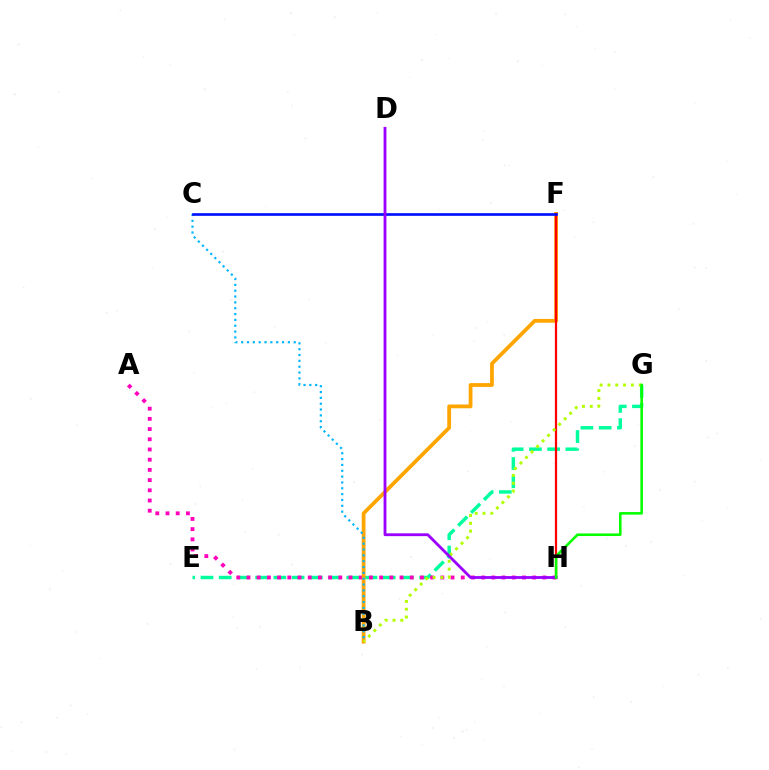{('E', 'G'): [{'color': '#00ff9d', 'line_style': 'dashed', 'thickness': 2.48}], ('A', 'H'): [{'color': '#ff00bd', 'line_style': 'dotted', 'thickness': 2.77}], ('B', 'F'): [{'color': '#ffa500', 'line_style': 'solid', 'thickness': 2.73}], ('F', 'H'): [{'color': '#ff0000', 'line_style': 'solid', 'thickness': 1.61}], ('B', 'G'): [{'color': '#b3ff00', 'line_style': 'dotted', 'thickness': 2.12}], ('B', 'C'): [{'color': '#00b5ff', 'line_style': 'dotted', 'thickness': 1.59}], ('C', 'F'): [{'color': '#0010ff', 'line_style': 'solid', 'thickness': 1.93}], ('D', 'H'): [{'color': '#9b00ff', 'line_style': 'solid', 'thickness': 2.04}], ('G', 'H'): [{'color': '#08ff00', 'line_style': 'solid', 'thickness': 1.87}]}